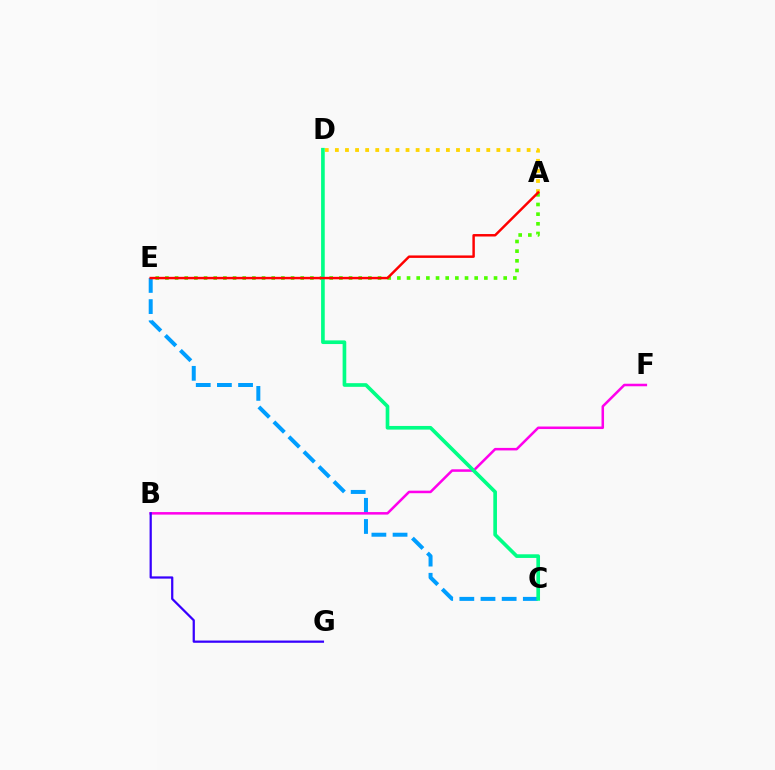{('A', 'E'): [{'color': '#4fff00', 'line_style': 'dotted', 'thickness': 2.63}, {'color': '#ff0000', 'line_style': 'solid', 'thickness': 1.77}], ('C', 'E'): [{'color': '#009eff', 'line_style': 'dashed', 'thickness': 2.87}], ('B', 'F'): [{'color': '#ff00ed', 'line_style': 'solid', 'thickness': 1.82}], ('A', 'D'): [{'color': '#ffd500', 'line_style': 'dotted', 'thickness': 2.74}], ('C', 'D'): [{'color': '#00ff86', 'line_style': 'solid', 'thickness': 2.63}], ('B', 'G'): [{'color': '#3700ff', 'line_style': 'solid', 'thickness': 1.62}]}